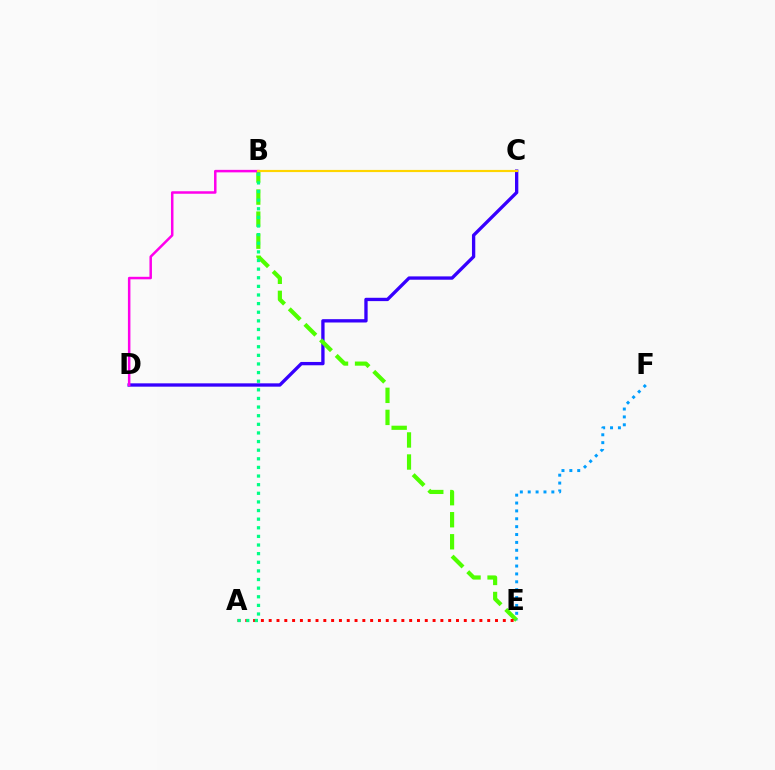{('C', 'D'): [{'color': '#3700ff', 'line_style': 'solid', 'thickness': 2.4}], ('B', 'E'): [{'color': '#4fff00', 'line_style': 'dashed', 'thickness': 3.0}], ('A', 'E'): [{'color': '#ff0000', 'line_style': 'dotted', 'thickness': 2.12}], ('E', 'F'): [{'color': '#009eff', 'line_style': 'dotted', 'thickness': 2.14}], ('B', 'D'): [{'color': '#ff00ed', 'line_style': 'solid', 'thickness': 1.8}], ('A', 'B'): [{'color': '#00ff86', 'line_style': 'dotted', 'thickness': 2.34}], ('B', 'C'): [{'color': '#ffd500', 'line_style': 'solid', 'thickness': 1.56}]}